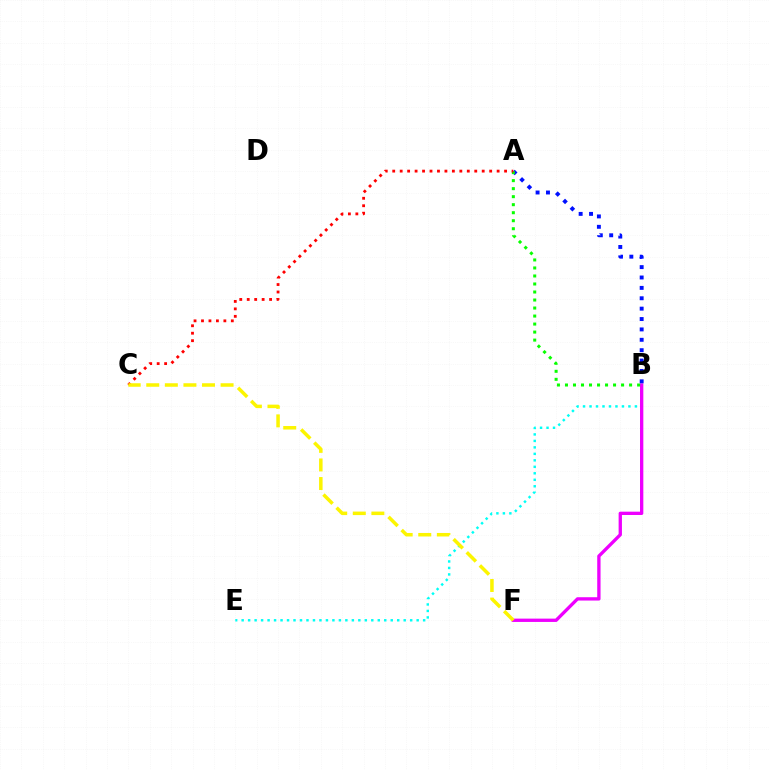{('B', 'E'): [{'color': '#00fff6', 'line_style': 'dotted', 'thickness': 1.76}], ('B', 'F'): [{'color': '#ee00ff', 'line_style': 'solid', 'thickness': 2.39}], ('A', 'B'): [{'color': '#0010ff', 'line_style': 'dotted', 'thickness': 2.82}, {'color': '#08ff00', 'line_style': 'dotted', 'thickness': 2.18}], ('A', 'C'): [{'color': '#ff0000', 'line_style': 'dotted', 'thickness': 2.03}], ('C', 'F'): [{'color': '#fcf500', 'line_style': 'dashed', 'thickness': 2.52}]}